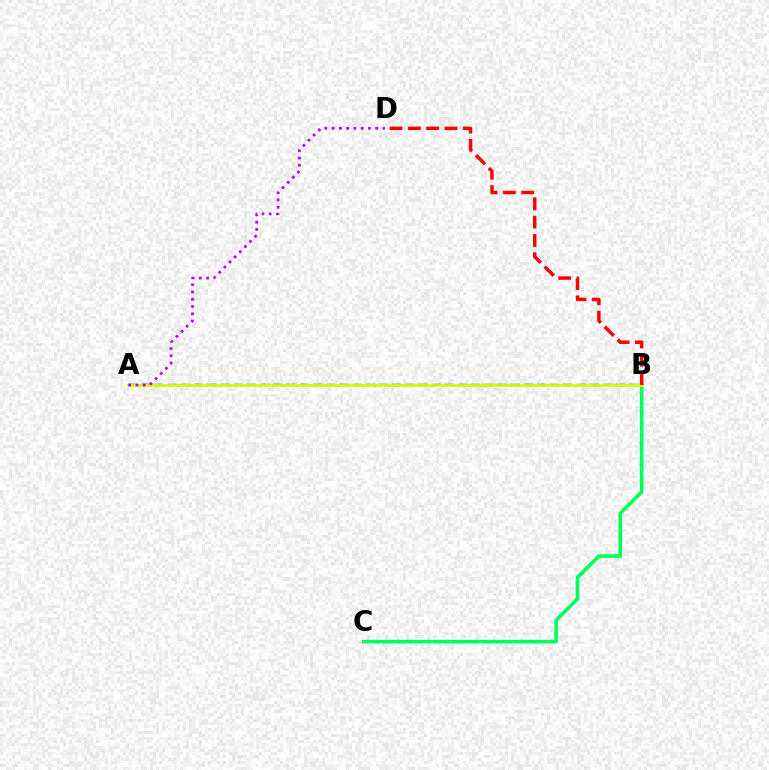{('A', 'B'): [{'color': '#0074ff', 'line_style': 'dashed', 'thickness': 1.79}, {'color': '#d1ff00', 'line_style': 'solid', 'thickness': 2.05}], ('B', 'C'): [{'color': '#00ff5c', 'line_style': 'solid', 'thickness': 2.59}], ('A', 'D'): [{'color': '#b900ff', 'line_style': 'dotted', 'thickness': 1.97}], ('B', 'D'): [{'color': '#ff0000', 'line_style': 'dashed', 'thickness': 2.49}]}